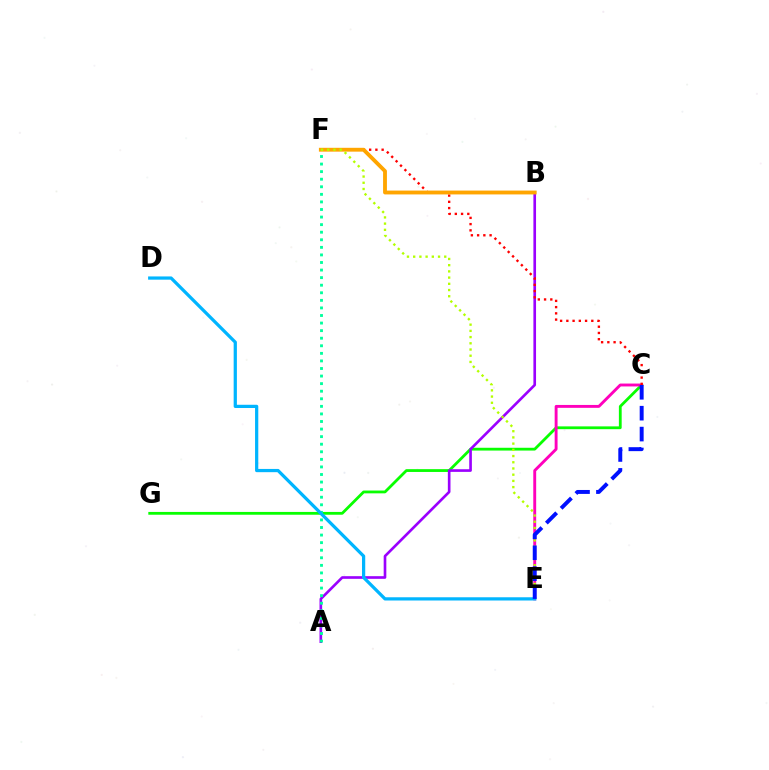{('C', 'G'): [{'color': '#08ff00', 'line_style': 'solid', 'thickness': 2.01}], ('A', 'B'): [{'color': '#9b00ff', 'line_style': 'solid', 'thickness': 1.9}], ('A', 'F'): [{'color': '#00ff9d', 'line_style': 'dotted', 'thickness': 2.06}], ('C', 'E'): [{'color': '#ff00bd', 'line_style': 'solid', 'thickness': 2.08}, {'color': '#0010ff', 'line_style': 'dashed', 'thickness': 2.84}], ('C', 'F'): [{'color': '#ff0000', 'line_style': 'dotted', 'thickness': 1.7}], ('B', 'F'): [{'color': '#ffa500', 'line_style': 'solid', 'thickness': 2.77}], ('E', 'F'): [{'color': '#b3ff00', 'line_style': 'dotted', 'thickness': 1.69}], ('D', 'E'): [{'color': '#00b5ff', 'line_style': 'solid', 'thickness': 2.33}]}